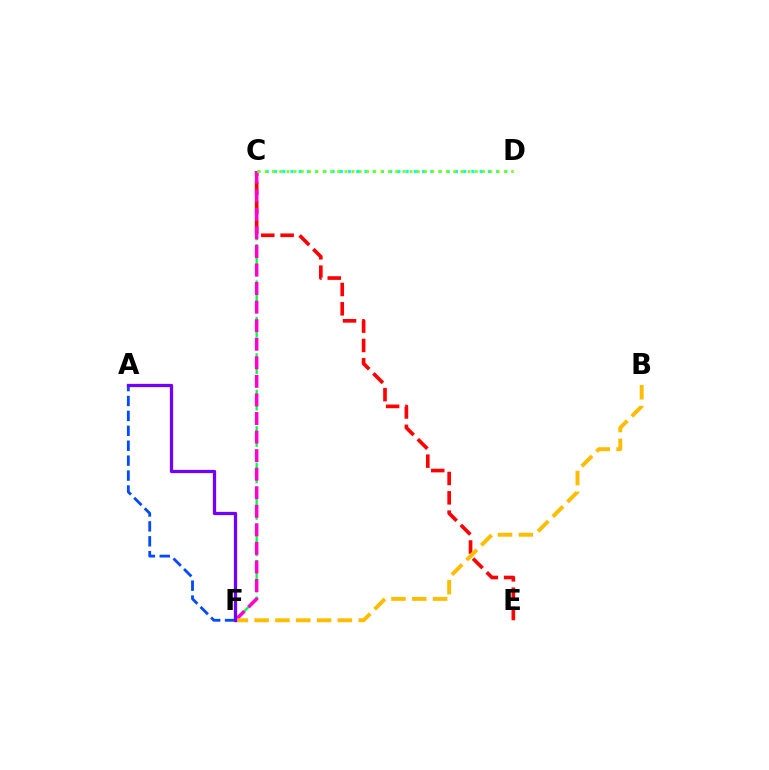{('C', 'F'): [{'color': '#00ff39', 'line_style': 'dashed', 'thickness': 1.65}, {'color': '#ff00cf', 'line_style': 'dashed', 'thickness': 2.52}], ('C', 'E'): [{'color': '#ff0000', 'line_style': 'dashed', 'thickness': 2.63}], ('C', 'D'): [{'color': '#00fff6', 'line_style': 'dotted', 'thickness': 2.23}, {'color': '#84ff00', 'line_style': 'dotted', 'thickness': 1.97}], ('A', 'F'): [{'color': '#004bff', 'line_style': 'dashed', 'thickness': 2.03}, {'color': '#7200ff', 'line_style': 'solid', 'thickness': 2.35}], ('B', 'F'): [{'color': '#ffbd00', 'line_style': 'dashed', 'thickness': 2.83}]}